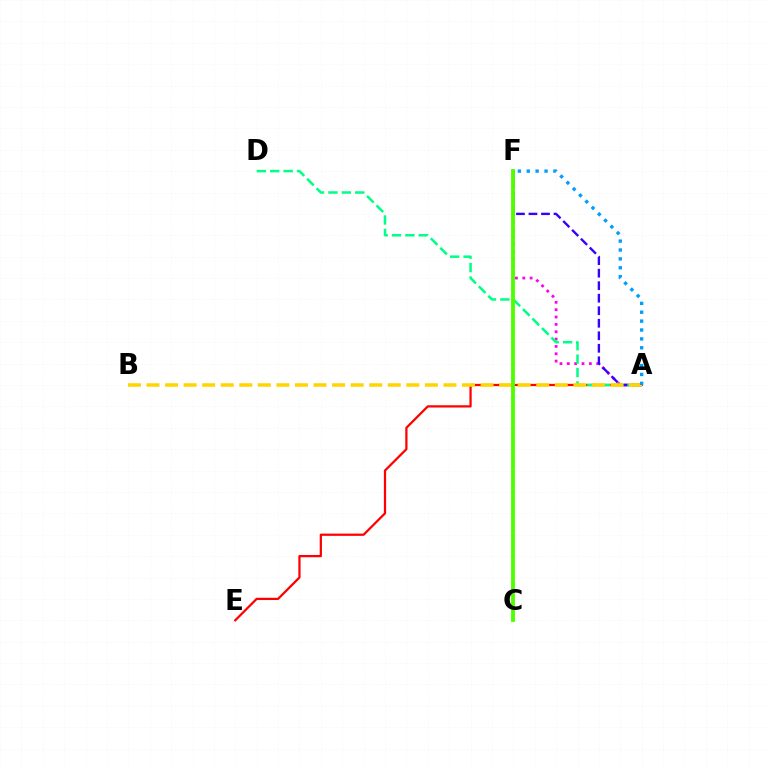{('A', 'F'): [{'color': '#ff00ed', 'line_style': 'dotted', 'thickness': 2.0}, {'color': '#3700ff', 'line_style': 'dashed', 'thickness': 1.7}, {'color': '#009eff', 'line_style': 'dotted', 'thickness': 2.41}], ('A', 'E'): [{'color': '#ff0000', 'line_style': 'solid', 'thickness': 1.62}], ('A', 'D'): [{'color': '#00ff86', 'line_style': 'dashed', 'thickness': 1.82}], ('A', 'B'): [{'color': '#ffd500', 'line_style': 'dashed', 'thickness': 2.52}], ('C', 'F'): [{'color': '#4fff00', 'line_style': 'solid', 'thickness': 2.77}]}